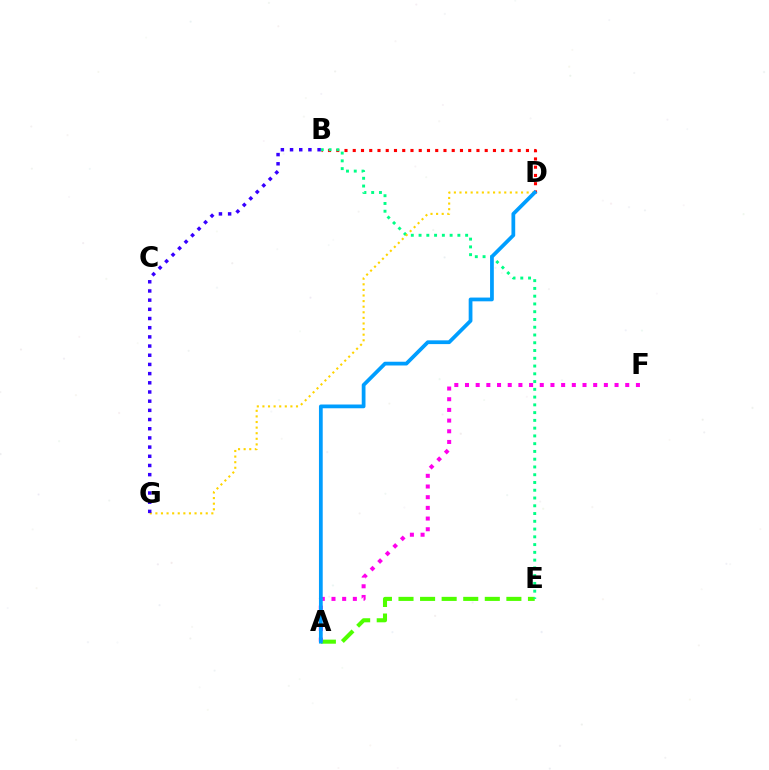{('A', 'E'): [{'color': '#4fff00', 'line_style': 'dashed', 'thickness': 2.93}], ('B', 'D'): [{'color': '#ff0000', 'line_style': 'dotted', 'thickness': 2.24}], ('B', 'E'): [{'color': '#00ff86', 'line_style': 'dotted', 'thickness': 2.11}], ('D', 'G'): [{'color': '#ffd500', 'line_style': 'dotted', 'thickness': 1.52}], ('A', 'F'): [{'color': '#ff00ed', 'line_style': 'dotted', 'thickness': 2.9}], ('A', 'D'): [{'color': '#009eff', 'line_style': 'solid', 'thickness': 2.7}], ('B', 'G'): [{'color': '#3700ff', 'line_style': 'dotted', 'thickness': 2.5}]}